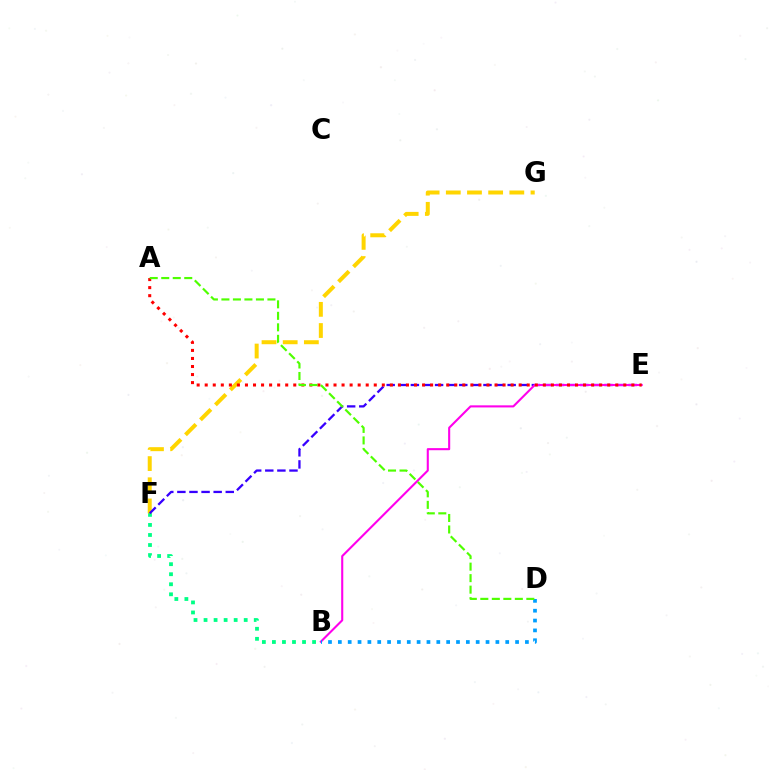{('B', 'F'): [{'color': '#00ff86', 'line_style': 'dotted', 'thickness': 2.73}], ('F', 'G'): [{'color': '#ffd500', 'line_style': 'dashed', 'thickness': 2.88}], ('E', 'F'): [{'color': '#3700ff', 'line_style': 'dashed', 'thickness': 1.64}], ('B', 'E'): [{'color': '#ff00ed', 'line_style': 'solid', 'thickness': 1.51}], ('B', 'D'): [{'color': '#009eff', 'line_style': 'dotted', 'thickness': 2.68}], ('A', 'E'): [{'color': '#ff0000', 'line_style': 'dotted', 'thickness': 2.19}], ('A', 'D'): [{'color': '#4fff00', 'line_style': 'dashed', 'thickness': 1.56}]}